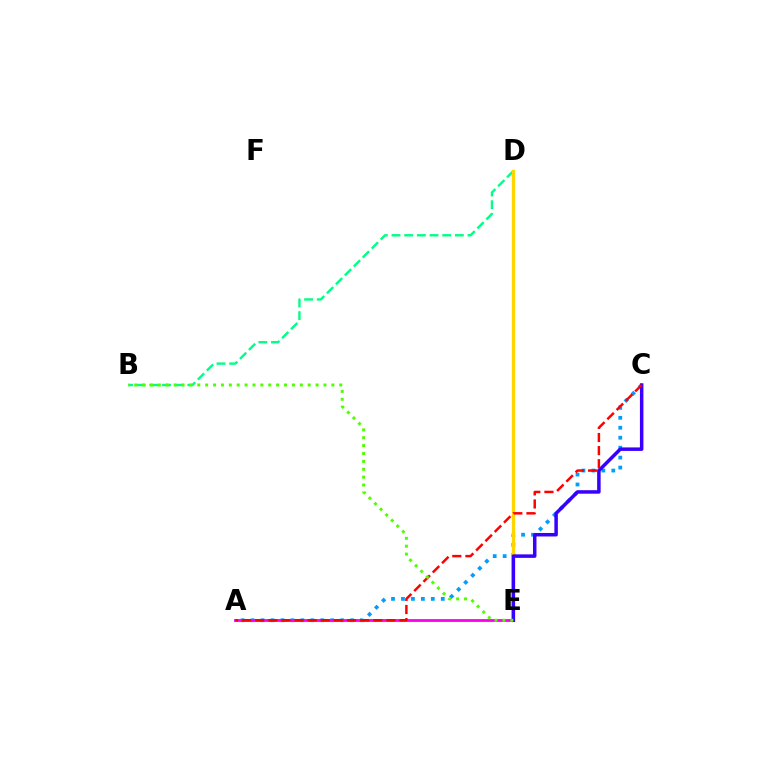{('A', 'C'): [{'color': '#009eff', 'line_style': 'dotted', 'thickness': 2.7}, {'color': '#ff0000', 'line_style': 'dashed', 'thickness': 1.78}], ('A', 'E'): [{'color': '#ff00ed', 'line_style': 'solid', 'thickness': 2.02}], ('B', 'D'): [{'color': '#00ff86', 'line_style': 'dashed', 'thickness': 1.72}], ('D', 'E'): [{'color': '#ffd500', 'line_style': 'solid', 'thickness': 2.38}], ('C', 'E'): [{'color': '#3700ff', 'line_style': 'solid', 'thickness': 2.52}], ('B', 'E'): [{'color': '#4fff00', 'line_style': 'dotted', 'thickness': 2.14}]}